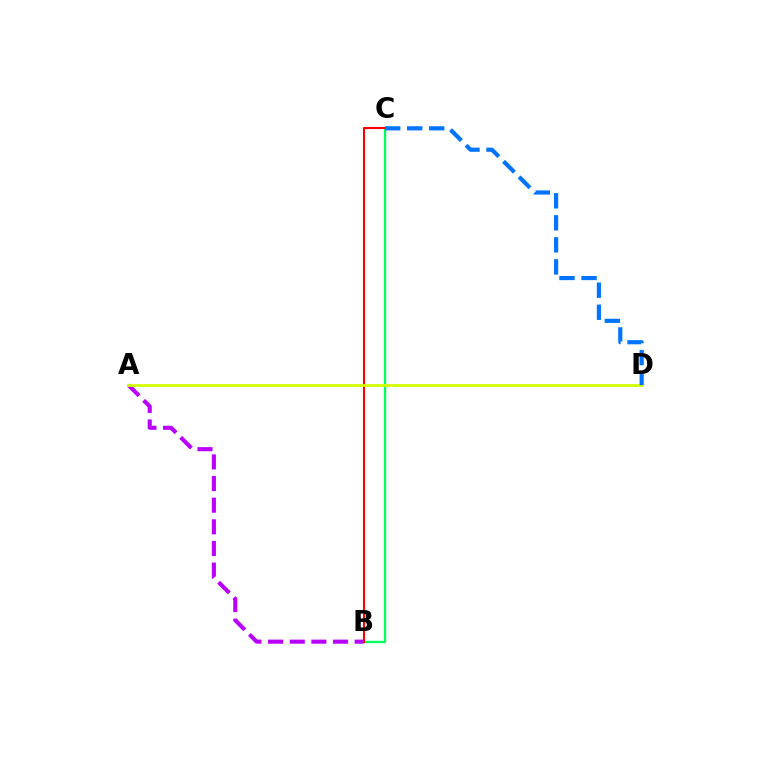{('A', 'B'): [{'color': '#b900ff', 'line_style': 'dashed', 'thickness': 2.94}], ('B', 'C'): [{'color': '#00ff5c', 'line_style': 'solid', 'thickness': 1.7}, {'color': '#ff0000', 'line_style': 'solid', 'thickness': 1.51}], ('A', 'D'): [{'color': '#d1ff00', 'line_style': 'solid', 'thickness': 1.97}], ('C', 'D'): [{'color': '#0074ff', 'line_style': 'dashed', 'thickness': 2.99}]}